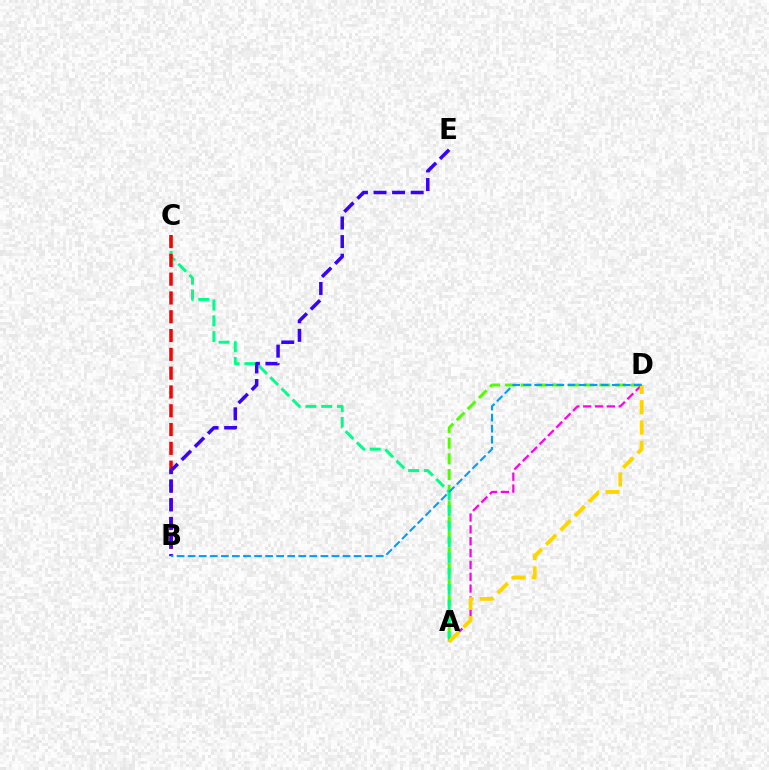{('A', 'D'): [{'color': '#4fff00', 'line_style': 'dashed', 'thickness': 2.14}, {'color': '#ff00ed', 'line_style': 'dashed', 'thickness': 1.61}, {'color': '#ffd500', 'line_style': 'dashed', 'thickness': 2.75}], ('A', 'C'): [{'color': '#00ff86', 'line_style': 'dashed', 'thickness': 2.14}], ('B', 'C'): [{'color': '#ff0000', 'line_style': 'dashed', 'thickness': 2.55}], ('B', 'E'): [{'color': '#3700ff', 'line_style': 'dashed', 'thickness': 2.52}], ('B', 'D'): [{'color': '#009eff', 'line_style': 'dashed', 'thickness': 1.5}]}